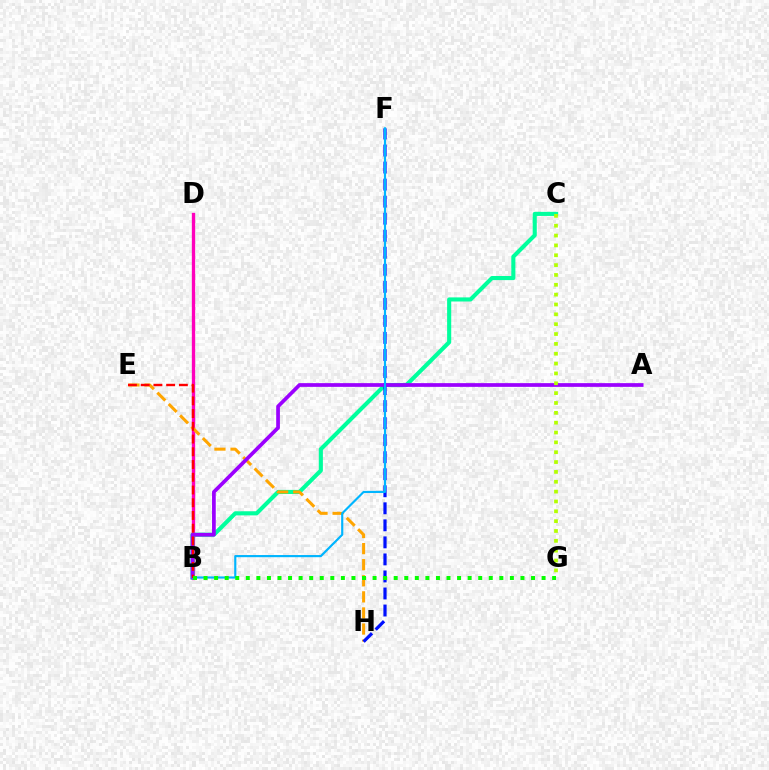{('B', 'D'): [{'color': '#ff00bd', 'line_style': 'solid', 'thickness': 2.4}], ('B', 'C'): [{'color': '#00ff9d', 'line_style': 'solid', 'thickness': 2.95}], ('E', 'H'): [{'color': '#ffa500', 'line_style': 'dashed', 'thickness': 2.18}], ('F', 'H'): [{'color': '#0010ff', 'line_style': 'dashed', 'thickness': 2.31}], ('A', 'B'): [{'color': '#9b00ff', 'line_style': 'solid', 'thickness': 2.68}], ('B', 'F'): [{'color': '#00b5ff', 'line_style': 'solid', 'thickness': 1.55}], ('B', 'E'): [{'color': '#ff0000', 'line_style': 'dashed', 'thickness': 1.73}], ('C', 'G'): [{'color': '#b3ff00', 'line_style': 'dotted', 'thickness': 2.68}], ('B', 'G'): [{'color': '#08ff00', 'line_style': 'dotted', 'thickness': 2.87}]}